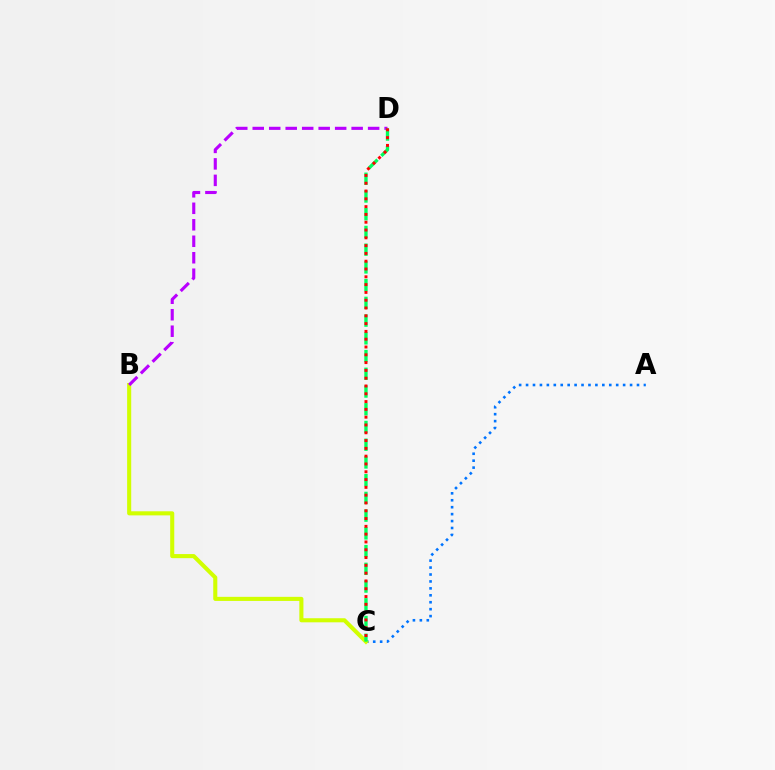{('A', 'C'): [{'color': '#0074ff', 'line_style': 'dotted', 'thickness': 1.88}], ('B', 'C'): [{'color': '#d1ff00', 'line_style': 'solid', 'thickness': 2.94}], ('B', 'D'): [{'color': '#b900ff', 'line_style': 'dashed', 'thickness': 2.24}], ('C', 'D'): [{'color': '#00ff5c', 'line_style': 'dashed', 'thickness': 2.41}, {'color': '#ff0000', 'line_style': 'dotted', 'thickness': 2.12}]}